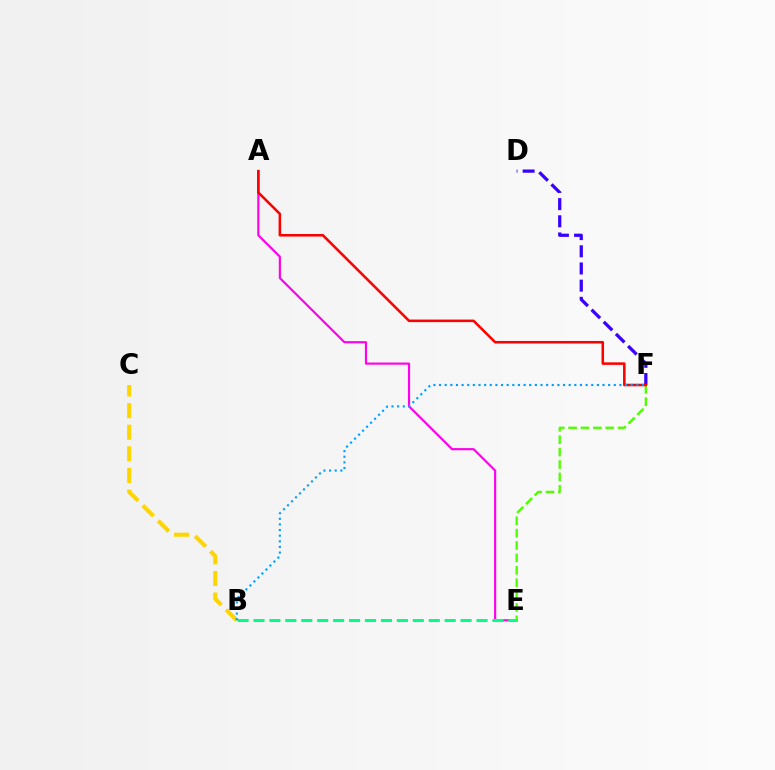{('B', 'C'): [{'color': '#ffd500', 'line_style': 'dashed', 'thickness': 2.94}], ('A', 'E'): [{'color': '#ff00ed', 'line_style': 'solid', 'thickness': 1.56}], ('B', 'E'): [{'color': '#00ff86', 'line_style': 'dashed', 'thickness': 2.16}], ('D', 'F'): [{'color': '#3700ff', 'line_style': 'dashed', 'thickness': 2.33}], ('E', 'F'): [{'color': '#4fff00', 'line_style': 'dashed', 'thickness': 1.68}], ('A', 'F'): [{'color': '#ff0000', 'line_style': 'solid', 'thickness': 1.84}], ('B', 'F'): [{'color': '#009eff', 'line_style': 'dotted', 'thickness': 1.53}]}